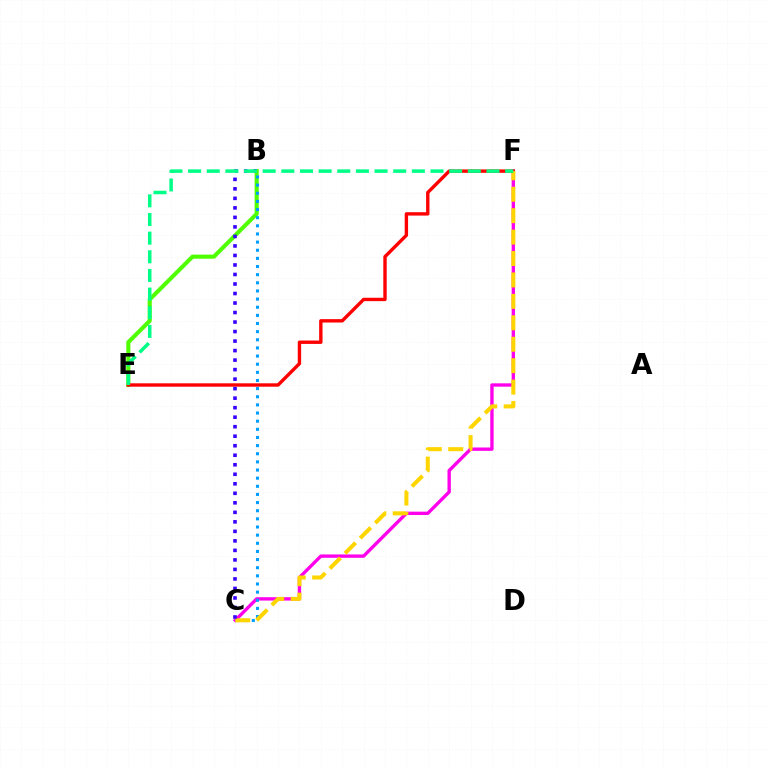{('C', 'F'): [{'color': '#ff00ed', 'line_style': 'solid', 'thickness': 2.42}, {'color': '#ffd500', 'line_style': 'dashed', 'thickness': 2.91}], ('B', 'E'): [{'color': '#4fff00', 'line_style': 'solid', 'thickness': 2.95}], ('E', 'F'): [{'color': '#ff0000', 'line_style': 'solid', 'thickness': 2.43}, {'color': '#00ff86', 'line_style': 'dashed', 'thickness': 2.53}], ('B', 'C'): [{'color': '#009eff', 'line_style': 'dotted', 'thickness': 2.21}, {'color': '#3700ff', 'line_style': 'dotted', 'thickness': 2.58}]}